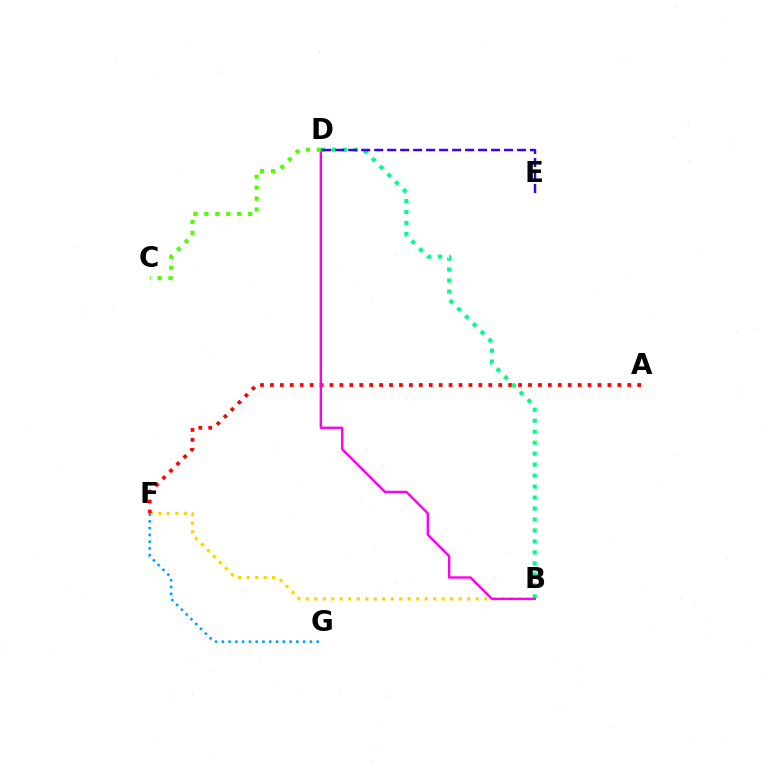{('B', 'F'): [{'color': '#ffd500', 'line_style': 'dotted', 'thickness': 2.31}], ('A', 'F'): [{'color': '#ff0000', 'line_style': 'dotted', 'thickness': 2.7}], ('B', 'D'): [{'color': '#00ff86', 'line_style': 'dotted', 'thickness': 2.98}, {'color': '#ff00ed', 'line_style': 'solid', 'thickness': 1.71}], ('D', 'E'): [{'color': '#3700ff', 'line_style': 'dashed', 'thickness': 1.76}], ('F', 'G'): [{'color': '#009eff', 'line_style': 'dotted', 'thickness': 1.84}], ('C', 'D'): [{'color': '#4fff00', 'line_style': 'dotted', 'thickness': 2.97}]}